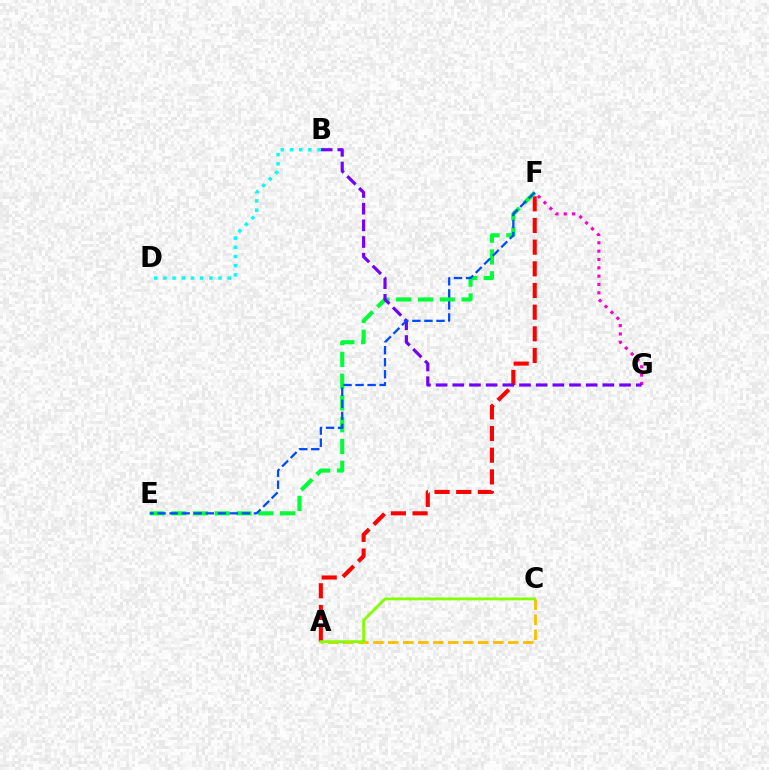{('A', 'F'): [{'color': '#ff0000', 'line_style': 'dashed', 'thickness': 2.94}], ('A', 'C'): [{'color': '#ffbd00', 'line_style': 'dashed', 'thickness': 2.04}, {'color': '#84ff00', 'line_style': 'solid', 'thickness': 2.02}], ('F', 'G'): [{'color': '#ff00cf', 'line_style': 'dotted', 'thickness': 2.26}], ('E', 'F'): [{'color': '#00ff39', 'line_style': 'dashed', 'thickness': 2.96}, {'color': '#004bff', 'line_style': 'dashed', 'thickness': 1.64}], ('B', 'G'): [{'color': '#7200ff', 'line_style': 'dashed', 'thickness': 2.27}], ('B', 'D'): [{'color': '#00fff6', 'line_style': 'dotted', 'thickness': 2.5}]}